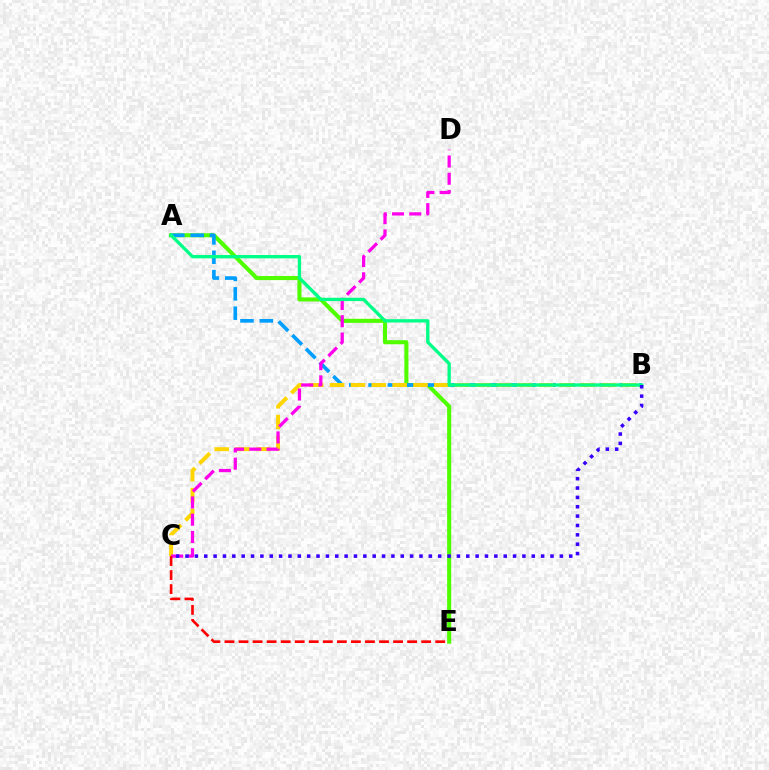{('A', 'E'): [{'color': '#4fff00', 'line_style': 'solid', 'thickness': 2.93}], ('A', 'B'): [{'color': '#009eff', 'line_style': 'dashed', 'thickness': 2.63}, {'color': '#00ff86', 'line_style': 'solid', 'thickness': 2.39}], ('B', 'C'): [{'color': '#ffd500', 'line_style': 'dashed', 'thickness': 2.83}, {'color': '#3700ff', 'line_style': 'dotted', 'thickness': 2.54}], ('C', 'D'): [{'color': '#ff00ed', 'line_style': 'dashed', 'thickness': 2.34}], ('C', 'E'): [{'color': '#ff0000', 'line_style': 'dashed', 'thickness': 1.91}]}